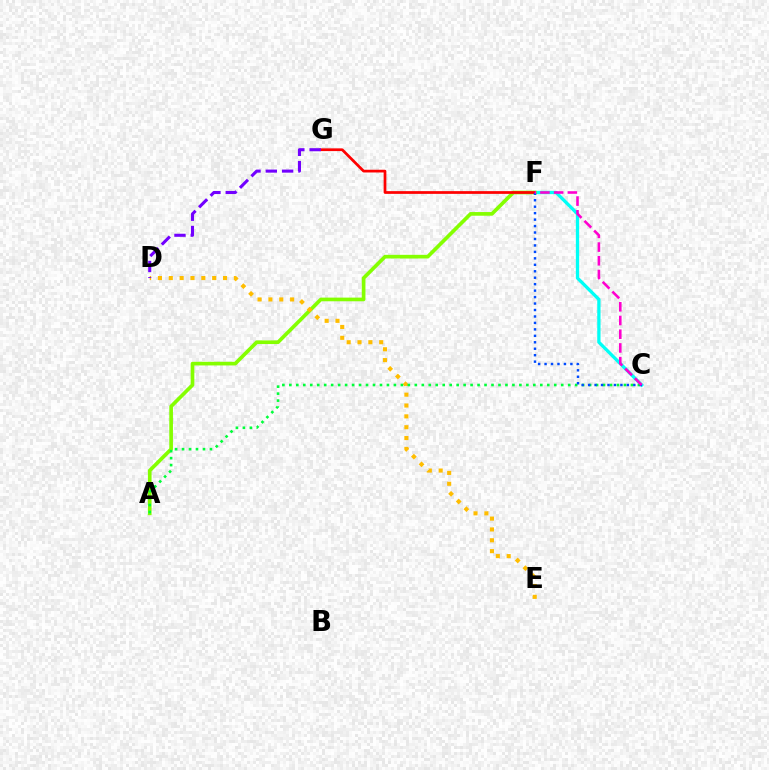{('C', 'F'): [{'color': '#00fff6', 'line_style': 'solid', 'thickness': 2.37}, {'color': '#004bff', 'line_style': 'dotted', 'thickness': 1.75}, {'color': '#ff00cf', 'line_style': 'dashed', 'thickness': 1.86}], ('A', 'F'): [{'color': '#84ff00', 'line_style': 'solid', 'thickness': 2.64}], ('D', 'E'): [{'color': '#ffbd00', 'line_style': 'dotted', 'thickness': 2.95}], ('A', 'C'): [{'color': '#00ff39', 'line_style': 'dotted', 'thickness': 1.89}], ('F', 'G'): [{'color': '#ff0000', 'line_style': 'solid', 'thickness': 1.97}], ('D', 'G'): [{'color': '#7200ff', 'line_style': 'dashed', 'thickness': 2.22}]}